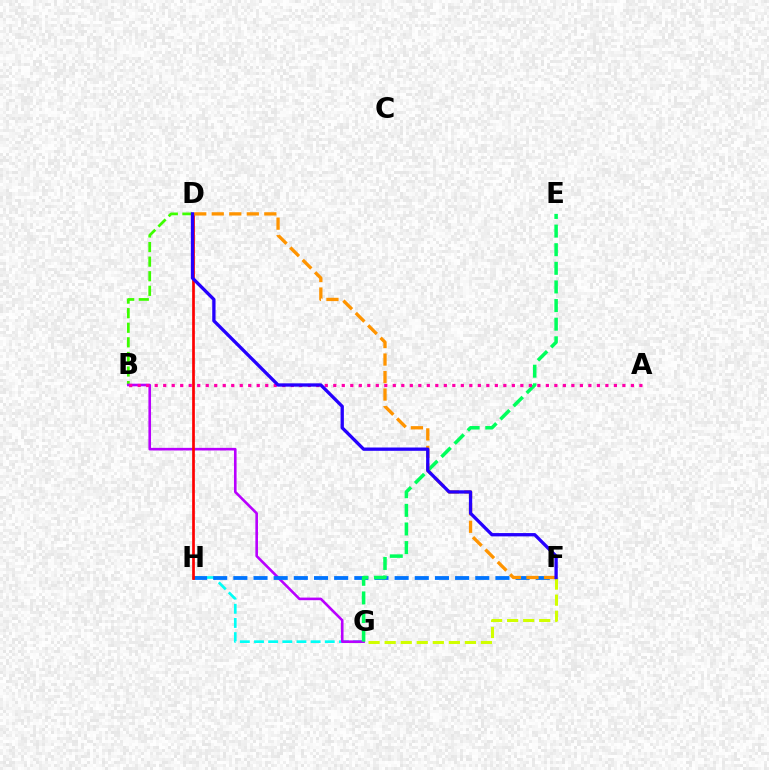{('B', 'D'): [{'color': '#3dff00', 'line_style': 'dashed', 'thickness': 1.98}], ('G', 'H'): [{'color': '#00fff6', 'line_style': 'dashed', 'thickness': 1.92}], ('B', 'G'): [{'color': '#b900ff', 'line_style': 'solid', 'thickness': 1.88}], ('F', 'G'): [{'color': '#d1ff00', 'line_style': 'dashed', 'thickness': 2.18}], ('F', 'H'): [{'color': '#0074ff', 'line_style': 'dashed', 'thickness': 2.74}], ('E', 'G'): [{'color': '#00ff5c', 'line_style': 'dashed', 'thickness': 2.53}], ('D', 'H'): [{'color': '#ff0000', 'line_style': 'solid', 'thickness': 1.95}], ('A', 'B'): [{'color': '#ff00ac', 'line_style': 'dotted', 'thickness': 2.31}], ('D', 'F'): [{'color': '#ff9400', 'line_style': 'dashed', 'thickness': 2.38}, {'color': '#2500ff', 'line_style': 'solid', 'thickness': 2.38}]}